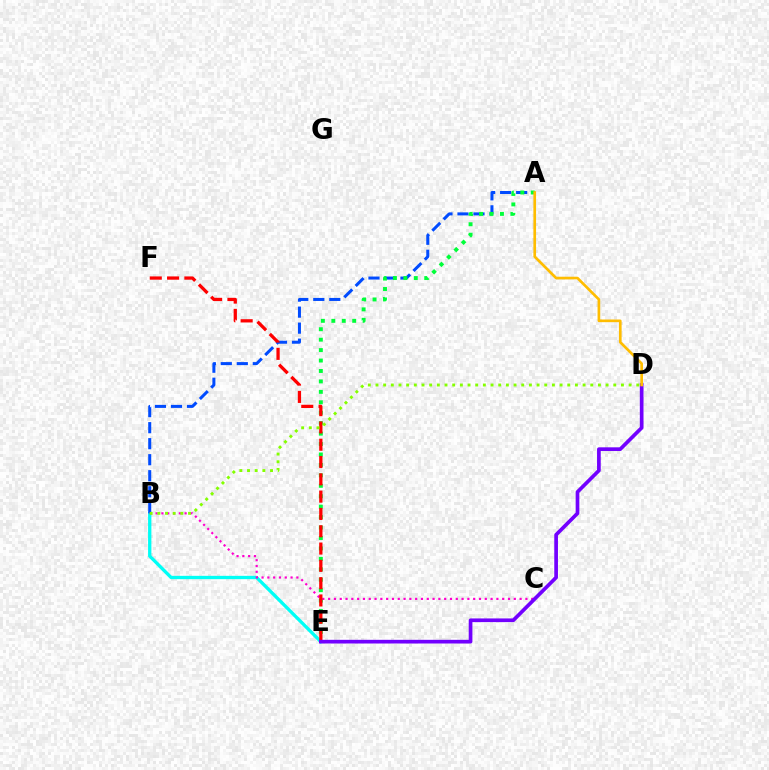{('B', 'E'): [{'color': '#00fff6', 'line_style': 'solid', 'thickness': 2.39}], ('A', 'B'): [{'color': '#004bff', 'line_style': 'dashed', 'thickness': 2.18}], ('A', 'E'): [{'color': '#00ff39', 'line_style': 'dotted', 'thickness': 2.84}], ('B', 'C'): [{'color': '#ff00cf', 'line_style': 'dotted', 'thickness': 1.58}], ('E', 'F'): [{'color': '#ff0000', 'line_style': 'dashed', 'thickness': 2.35}], ('D', 'E'): [{'color': '#7200ff', 'line_style': 'solid', 'thickness': 2.66}], ('A', 'D'): [{'color': '#ffbd00', 'line_style': 'solid', 'thickness': 1.92}], ('B', 'D'): [{'color': '#84ff00', 'line_style': 'dotted', 'thickness': 2.08}]}